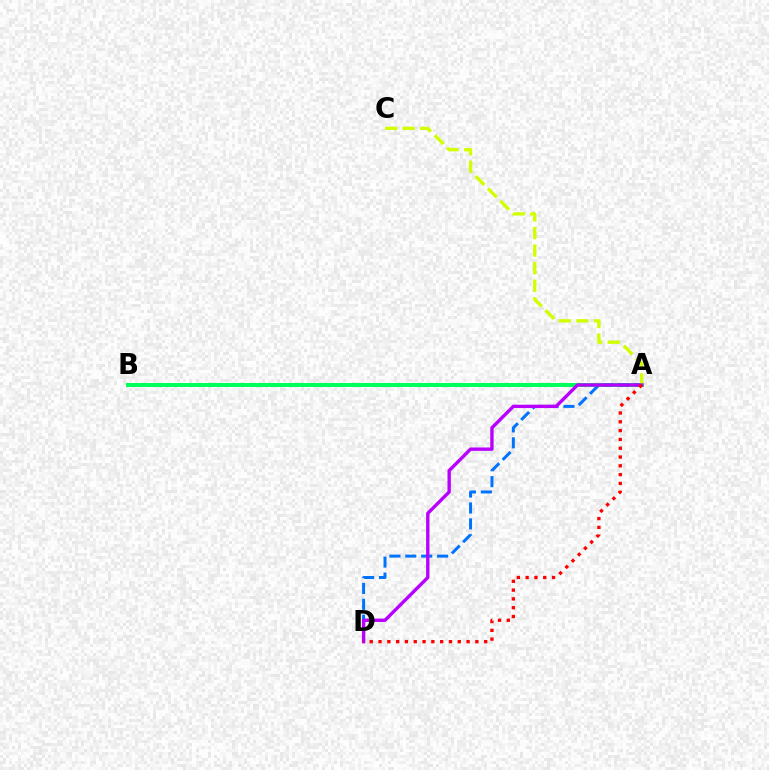{('A', 'B'): [{'color': '#00ff5c', 'line_style': 'solid', 'thickness': 2.89}], ('A', 'D'): [{'color': '#0074ff', 'line_style': 'dashed', 'thickness': 2.16}, {'color': '#b900ff', 'line_style': 'solid', 'thickness': 2.42}, {'color': '#ff0000', 'line_style': 'dotted', 'thickness': 2.39}], ('A', 'C'): [{'color': '#d1ff00', 'line_style': 'dashed', 'thickness': 2.39}]}